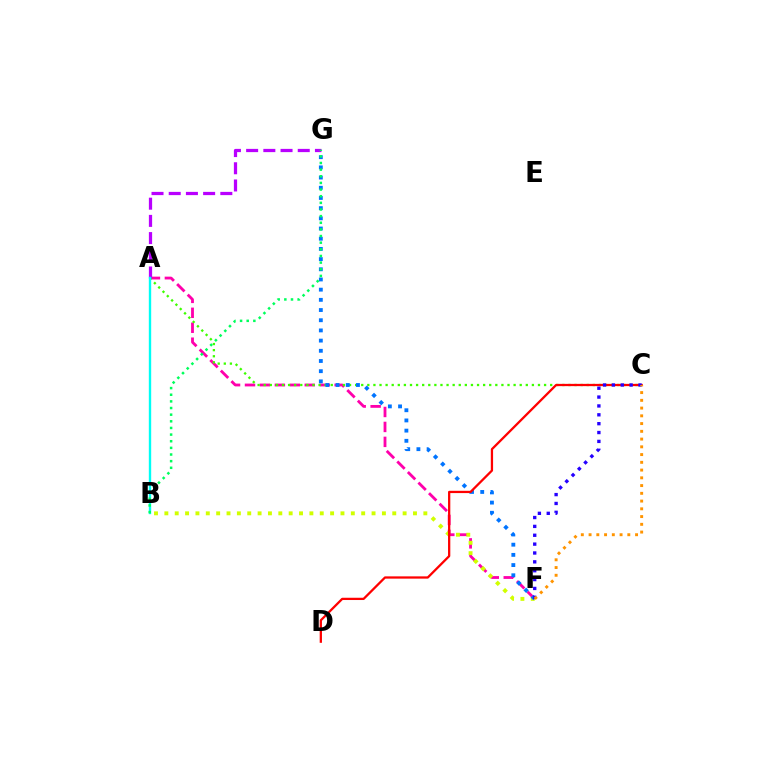{('A', 'F'): [{'color': '#ff00ac', 'line_style': 'dashed', 'thickness': 2.03}], ('B', 'F'): [{'color': '#d1ff00', 'line_style': 'dotted', 'thickness': 2.81}], ('A', 'C'): [{'color': '#3dff00', 'line_style': 'dotted', 'thickness': 1.66}], ('F', 'G'): [{'color': '#0074ff', 'line_style': 'dotted', 'thickness': 2.77}], ('A', 'G'): [{'color': '#b900ff', 'line_style': 'dashed', 'thickness': 2.34}], ('C', 'D'): [{'color': '#ff0000', 'line_style': 'solid', 'thickness': 1.64}], ('C', 'F'): [{'color': '#2500ff', 'line_style': 'dotted', 'thickness': 2.41}, {'color': '#ff9400', 'line_style': 'dotted', 'thickness': 2.11}], ('A', 'B'): [{'color': '#00fff6', 'line_style': 'solid', 'thickness': 1.71}], ('B', 'G'): [{'color': '#00ff5c', 'line_style': 'dotted', 'thickness': 1.8}]}